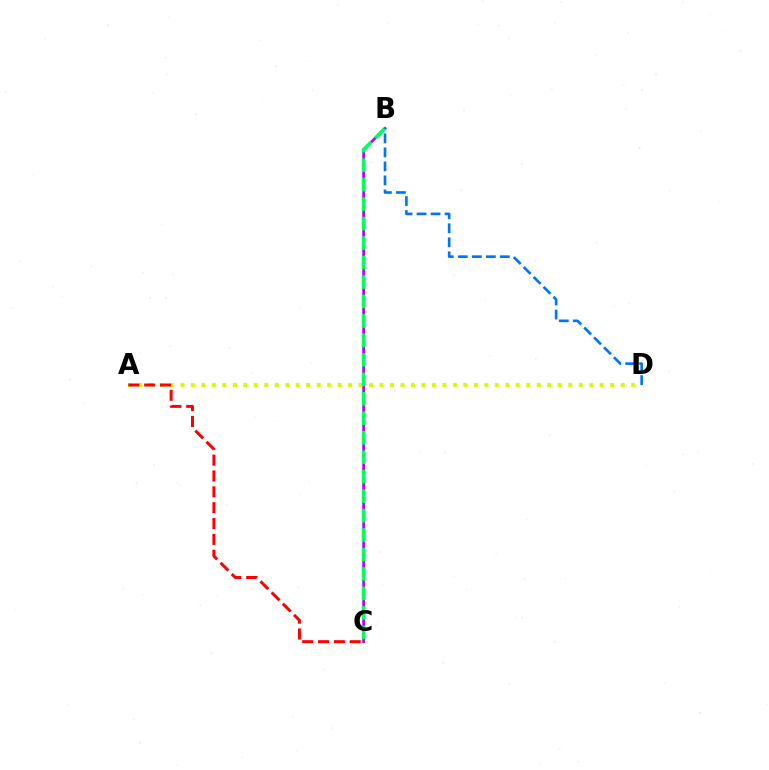{('B', 'C'): [{'color': '#b900ff', 'line_style': 'solid', 'thickness': 1.95}, {'color': '#00ff5c', 'line_style': 'dashed', 'thickness': 2.64}], ('A', 'D'): [{'color': '#d1ff00', 'line_style': 'dotted', 'thickness': 2.85}], ('A', 'C'): [{'color': '#ff0000', 'line_style': 'dashed', 'thickness': 2.15}], ('B', 'D'): [{'color': '#0074ff', 'line_style': 'dashed', 'thickness': 1.9}]}